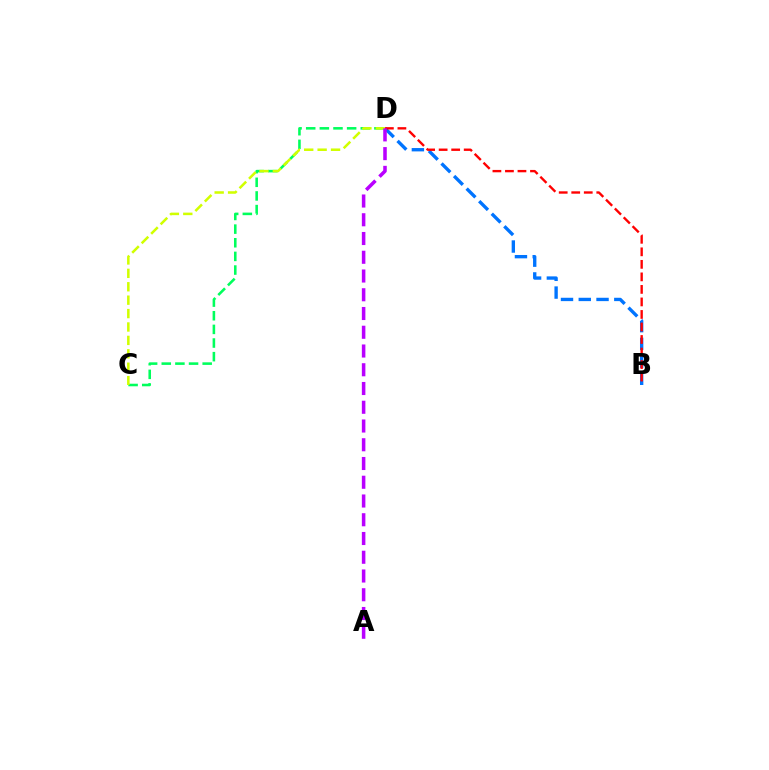{('C', 'D'): [{'color': '#00ff5c', 'line_style': 'dashed', 'thickness': 1.85}, {'color': '#d1ff00', 'line_style': 'dashed', 'thickness': 1.82}], ('B', 'D'): [{'color': '#0074ff', 'line_style': 'dashed', 'thickness': 2.41}, {'color': '#ff0000', 'line_style': 'dashed', 'thickness': 1.7}], ('A', 'D'): [{'color': '#b900ff', 'line_style': 'dashed', 'thickness': 2.55}]}